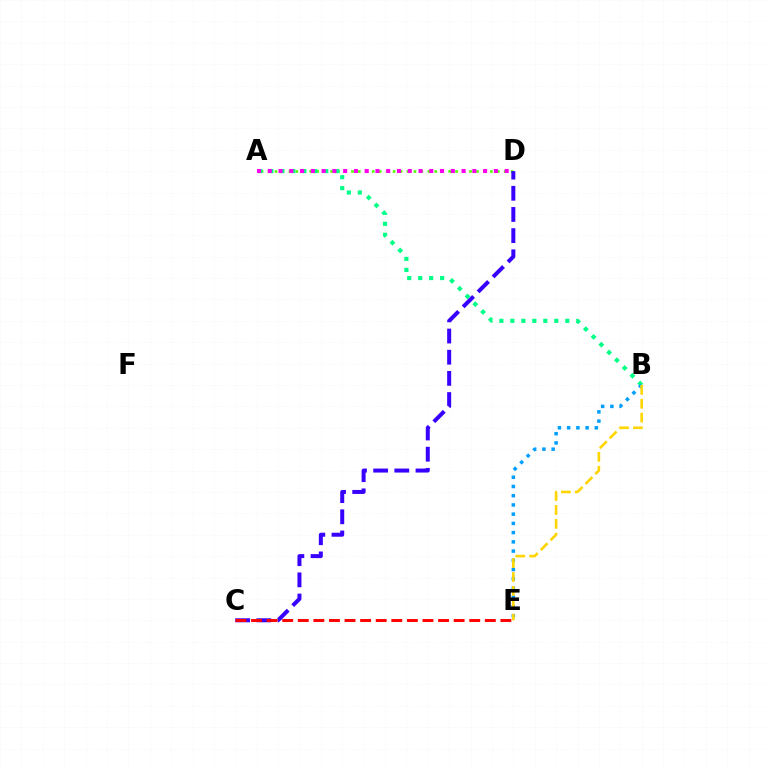{('A', 'D'): [{'color': '#4fff00', 'line_style': 'dotted', 'thickness': 1.89}, {'color': '#ff00ed', 'line_style': 'dotted', 'thickness': 2.93}], ('A', 'B'): [{'color': '#00ff86', 'line_style': 'dotted', 'thickness': 2.99}], ('C', 'D'): [{'color': '#3700ff', 'line_style': 'dashed', 'thickness': 2.88}], ('B', 'E'): [{'color': '#009eff', 'line_style': 'dotted', 'thickness': 2.51}, {'color': '#ffd500', 'line_style': 'dashed', 'thickness': 1.89}], ('C', 'E'): [{'color': '#ff0000', 'line_style': 'dashed', 'thickness': 2.12}]}